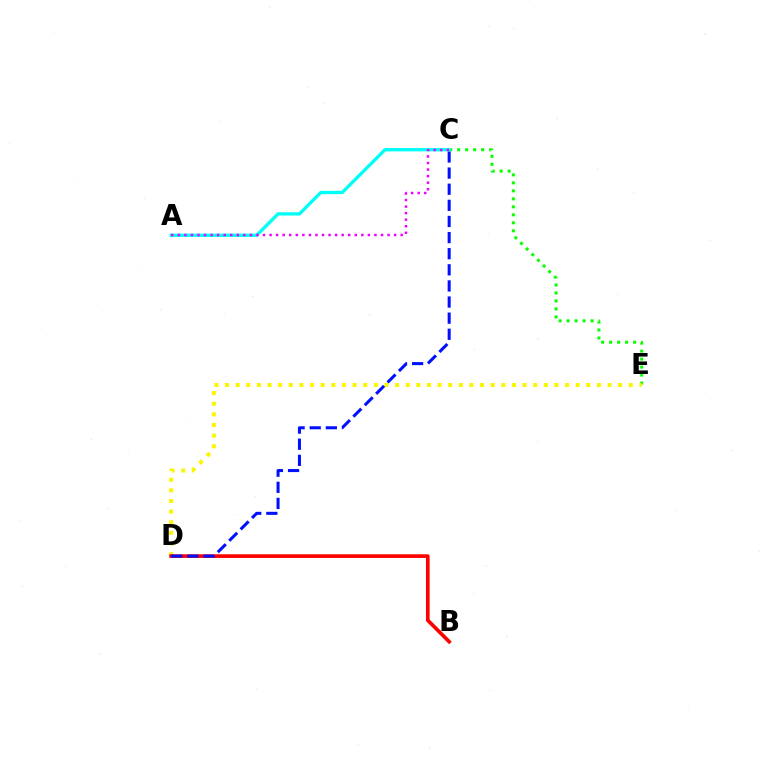{('C', 'E'): [{'color': '#08ff00', 'line_style': 'dotted', 'thickness': 2.17}], ('D', 'E'): [{'color': '#fcf500', 'line_style': 'dotted', 'thickness': 2.89}], ('B', 'D'): [{'color': '#ff0000', 'line_style': 'solid', 'thickness': 2.63}], ('C', 'D'): [{'color': '#0010ff', 'line_style': 'dashed', 'thickness': 2.19}], ('A', 'C'): [{'color': '#00fff6', 'line_style': 'solid', 'thickness': 2.4}, {'color': '#ee00ff', 'line_style': 'dotted', 'thickness': 1.78}]}